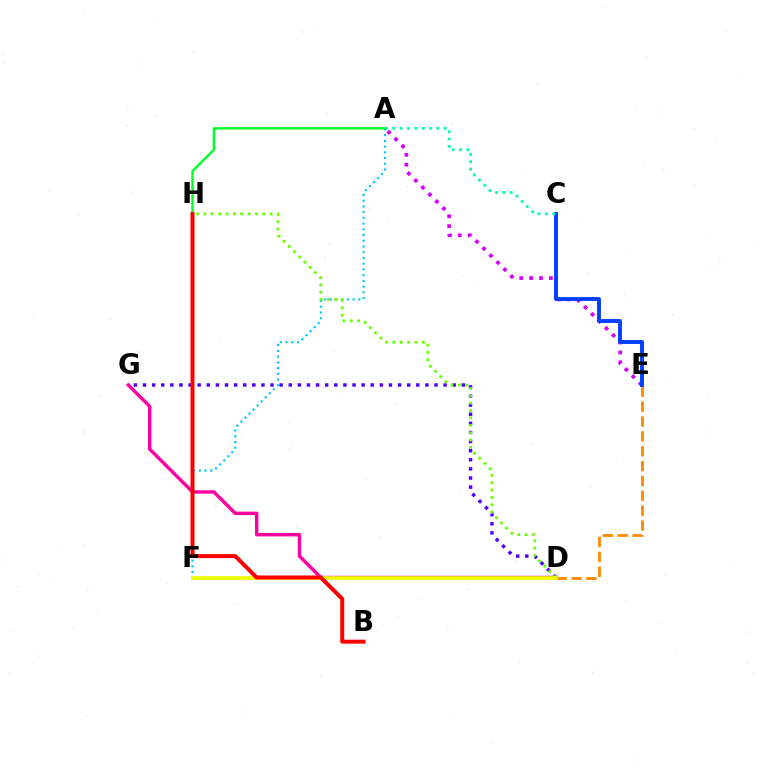{('D', 'E'): [{'color': '#ff8800', 'line_style': 'dashed', 'thickness': 2.02}], ('D', 'G'): [{'color': '#ff00a0', 'line_style': 'solid', 'thickness': 2.47}, {'color': '#4f00ff', 'line_style': 'dotted', 'thickness': 2.48}], ('A', 'F'): [{'color': '#00c7ff', 'line_style': 'dotted', 'thickness': 1.56}], ('D', 'H'): [{'color': '#66ff00', 'line_style': 'dotted', 'thickness': 2.0}], ('D', 'F'): [{'color': '#eeff00', 'line_style': 'solid', 'thickness': 2.61}], ('A', 'E'): [{'color': '#d600ff', 'line_style': 'dotted', 'thickness': 2.69}], ('C', 'E'): [{'color': '#003fff', 'line_style': 'solid', 'thickness': 2.8}], ('A', 'H'): [{'color': '#00ff27', 'line_style': 'solid', 'thickness': 1.73}], ('A', 'C'): [{'color': '#00ffaf', 'line_style': 'dotted', 'thickness': 2.0}], ('B', 'H'): [{'color': '#ff0000', 'line_style': 'solid', 'thickness': 2.87}]}